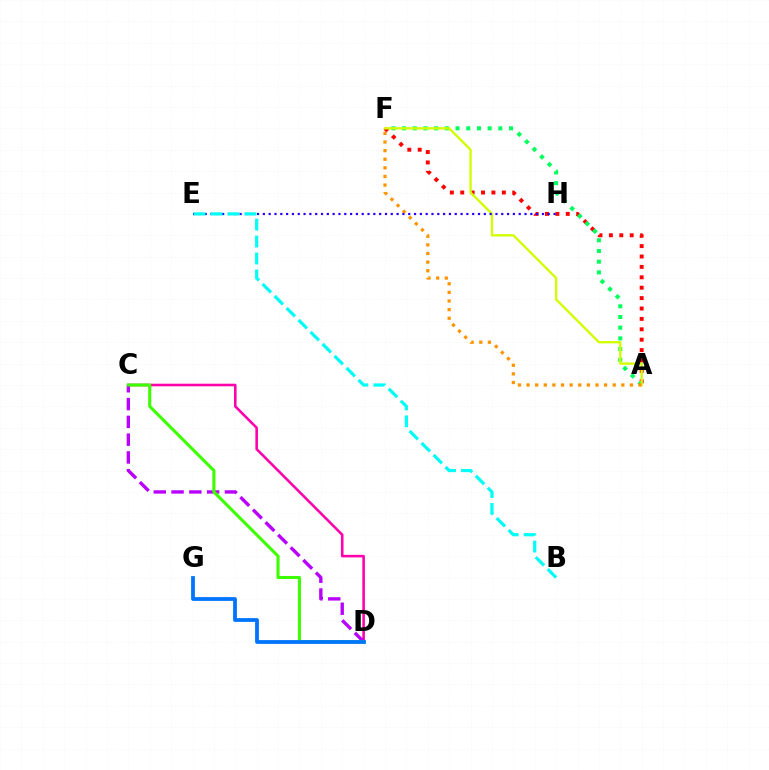{('C', 'D'): [{'color': '#ff00ac', 'line_style': 'solid', 'thickness': 1.86}, {'color': '#b900ff', 'line_style': 'dashed', 'thickness': 2.42}, {'color': '#3dff00', 'line_style': 'solid', 'thickness': 2.22}], ('A', 'F'): [{'color': '#ff0000', 'line_style': 'dotted', 'thickness': 2.83}, {'color': '#00ff5c', 'line_style': 'dotted', 'thickness': 2.91}, {'color': '#d1ff00', 'line_style': 'solid', 'thickness': 1.7}, {'color': '#ff9400', 'line_style': 'dotted', 'thickness': 2.34}], ('E', 'H'): [{'color': '#2500ff', 'line_style': 'dotted', 'thickness': 1.58}], ('B', 'E'): [{'color': '#00fff6', 'line_style': 'dashed', 'thickness': 2.3}], ('D', 'G'): [{'color': '#0074ff', 'line_style': 'solid', 'thickness': 2.72}]}